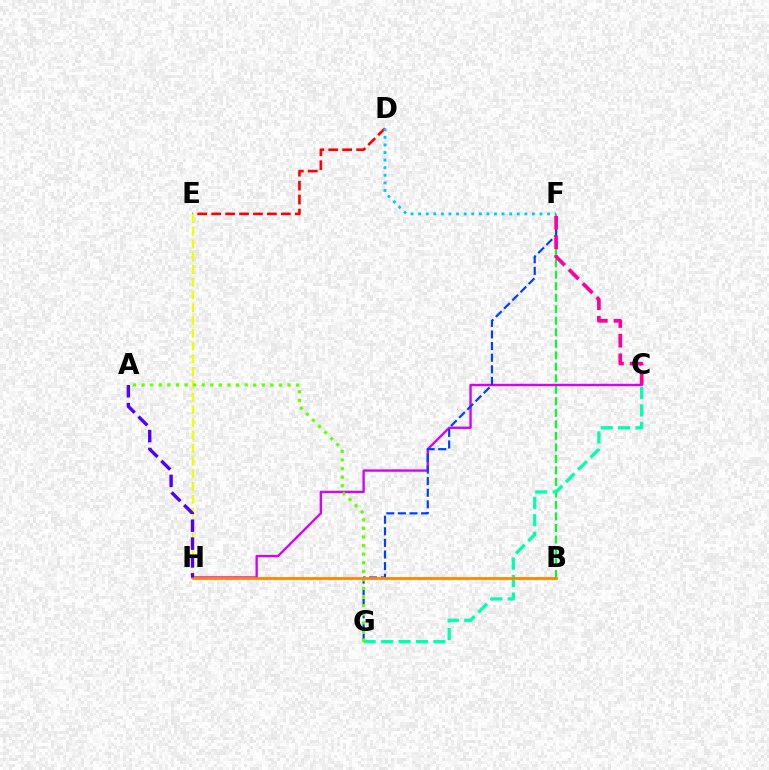{('B', 'F'): [{'color': '#00ff27', 'line_style': 'dashed', 'thickness': 1.56}], ('C', 'H'): [{'color': '#d600ff', 'line_style': 'solid', 'thickness': 1.71}], ('D', 'E'): [{'color': '#ff0000', 'line_style': 'dashed', 'thickness': 1.89}], ('F', 'G'): [{'color': '#003fff', 'line_style': 'dashed', 'thickness': 1.58}], ('C', 'G'): [{'color': '#00ffaf', 'line_style': 'dashed', 'thickness': 2.37}], ('E', 'H'): [{'color': '#eeff00', 'line_style': 'dashed', 'thickness': 1.73}], ('D', 'F'): [{'color': '#00c7ff', 'line_style': 'dotted', 'thickness': 2.06}], ('A', 'G'): [{'color': '#66ff00', 'line_style': 'dotted', 'thickness': 2.33}], ('B', 'H'): [{'color': '#ff8800', 'line_style': 'solid', 'thickness': 2.03}], ('C', 'F'): [{'color': '#ff00a0', 'line_style': 'dashed', 'thickness': 2.67}], ('A', 'H'): [{'color': '#4f00ff', 'line_style': 'dashed', 'thickness': 2.43}]}